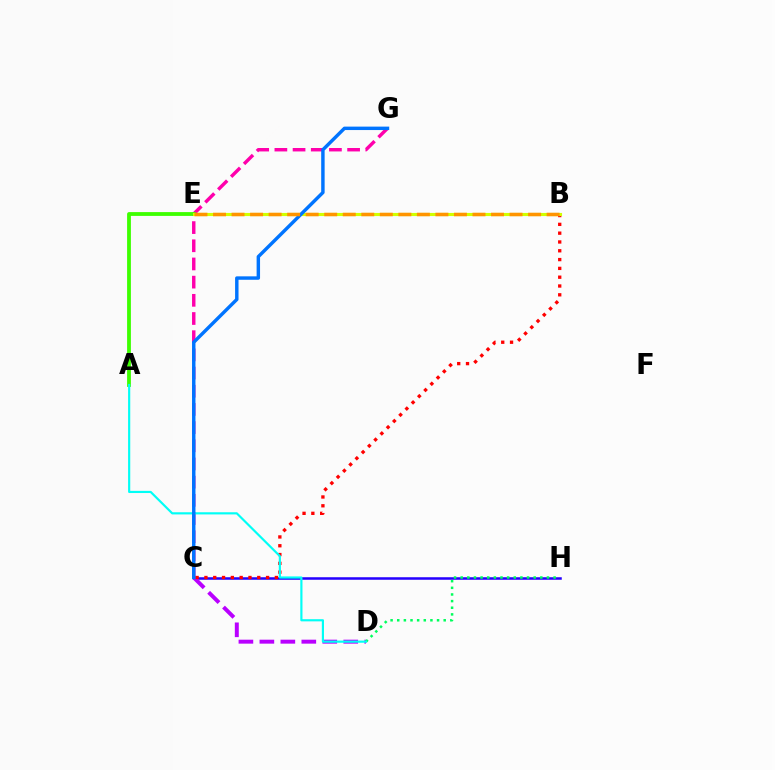{('C', 'G'): [{'color': '#ff00ac', 'line_style': 'dashed', 'thickness': 2.47}, {'color': '#0074ff', 'line_style': 'solid', 'thickness': 2.47}], ('C', 'H'): [{'color': '#2500ff', 'line_style': 'solid', 'thickness': 1.82}], ('A', 'E'): [{'color': '#3dff00', 'line_style': 'solid', 'thickness': 2.74}], ('C', 'D'): [{'color': '#b900ff', 'line_style': 'dashed', 'thickness': 2.85}], ('D', 'H'): [{'color': '#00ff5c', 'line_style': 'dotted', 'thickness': 1.8}], ('B', 'C'): [{'color': '#ff0000', 'line_style': 'dotted', 'thickness': 2.39}], ('B', 'E'): [{'color': '#d1ff00', 'line_style': 'solid', 'thickness': 2.25}, {'color': '#ff9400', 'line_style': 'dashed', 'thickness': 2.52}], ('A', 'D'): [{'color': '#00fff6', 'line_style': 'solid', 'thickness': 1.56}]}